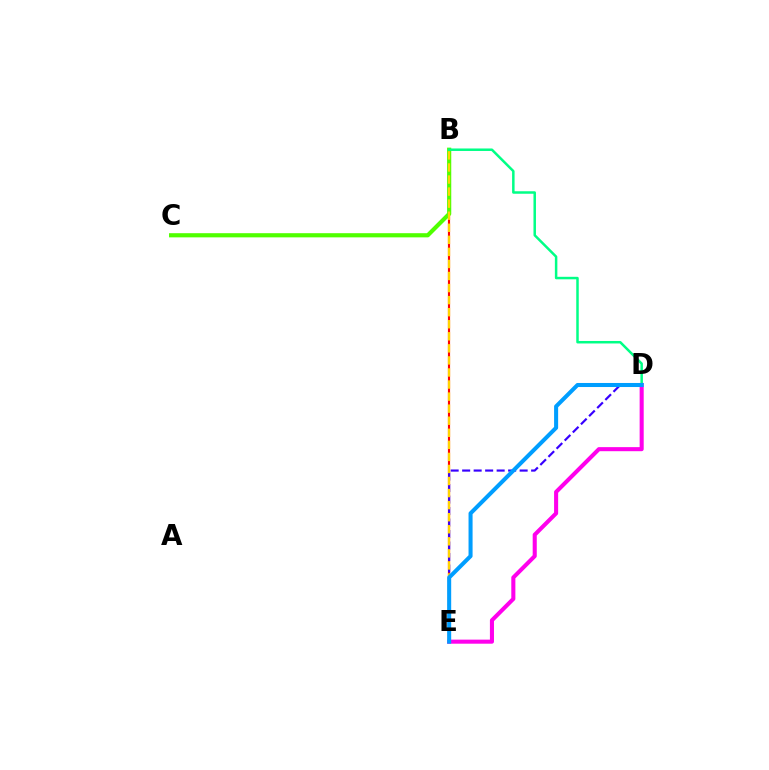{('B', 'E'): [{'color': '#ff0000', 'line_style': 'solid', 'thickness': 1.55}, {'color': '#ffd500', 'line_style': 'dashed', 'thickness': 1.64}], ('B', 'C'): [{'color': '#4fff00', 'line_style': 'solid', 'thickness': 3.0}], ('B', 'D'): [{'color': '#00ff86', 'line_style': 'solid', 'thickness': 1.8}], ('D', 'E'): [{'color': '#3700ff', 'line_style': 'dashed', 'thickness': 1.56}, {'color': '#ff00ed', 'line_style': 'solid', 'thickness': 2.93}, {'color': '#009eff', 'line_style': 'solid', 'thickness': 2.91}]}